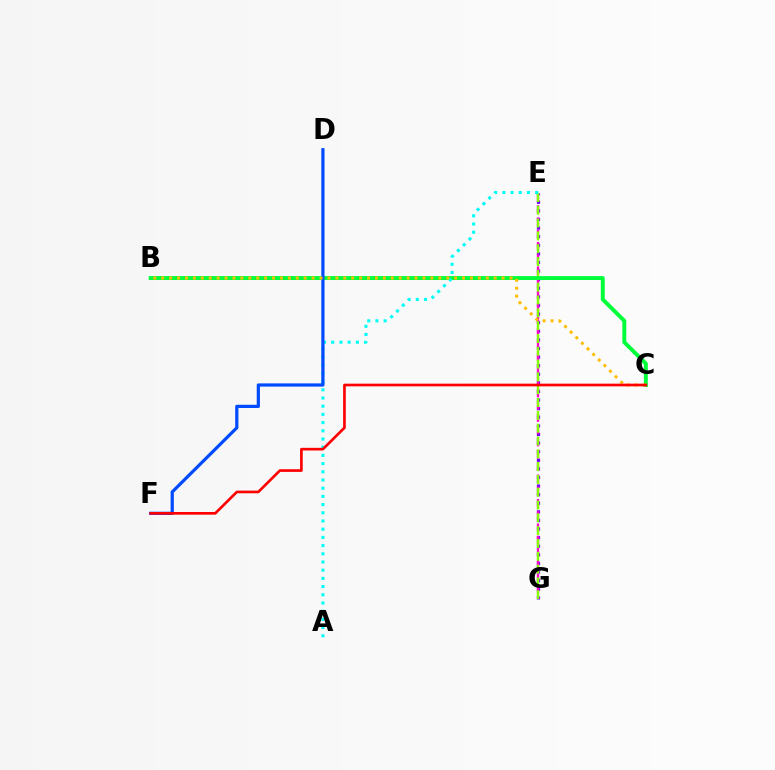{('E', 'G'): [{'color': '#7200ff', 'line_style': 'dotted', 'thickness': 2.34}, {'color': '#ff00cf', 'line_style': 'dashed', 'thickness': 1.66}, {'color': '#84ff00', 'line_style': 'dashed', 'thickness': 1.74}], ('B', 'C'): [{'color': '#00ff39', 'line_style': 'solid', 'thickness': 2.83}, {'color': '#ffbd00', 'line_style': 'dotted', 'thickness': 2.15}], ('A', 'E'): [{'color': '#00fff6', 'line_style': 'dotted', 'thickness': 2.23}], ('D', 'F'): [{'color': '#004bff', 'line_style': 'solid', 'thickness': 2.31}], ('C', 'F'): [{'color': '#ff0000', 'line_style': 'solid', 'thickness': 1.92}]}